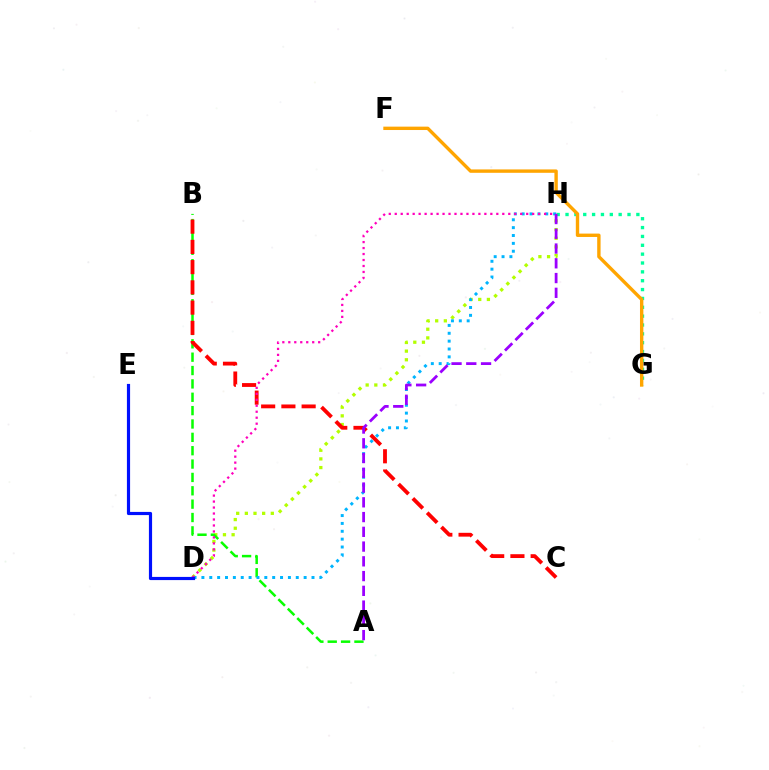{('D', 'H'): [{'color': '#b3ff00', 'line_style': 'dotted', 'thickness': 2.35}, {'color': '#00b5ff', 'line_style': 'dotted', 'thickness': 2.14}, {'color': '#ff00bd', 'line_style': 'dotted', 'thickness': 1.62}], ('G', 'H'): [{'color': '#00ff9d', 'line_style': 'dotted', 'thickness': 2.41}], ('A', 'B'): [{'color': '#08ff00', 'line_style': 'dashed', 'thickness': 1.82}], ('B', 'C'): [{'color': '#ff0000', 'line_style': 'dashed', 'thickness': 2.75}], ('A', 'H'): [{'color': '#9b00ff', 'line_style': 'dashed', 'thickness': 2.0}], ('F', 'G'): [{'color': '#ffa500', 'line_style': 'solid', 'thickness': 2.43}], ('D', 'E'): [{'color': '#0010ff', 'line_style': 'solid', 'thickness': 2.28}]}